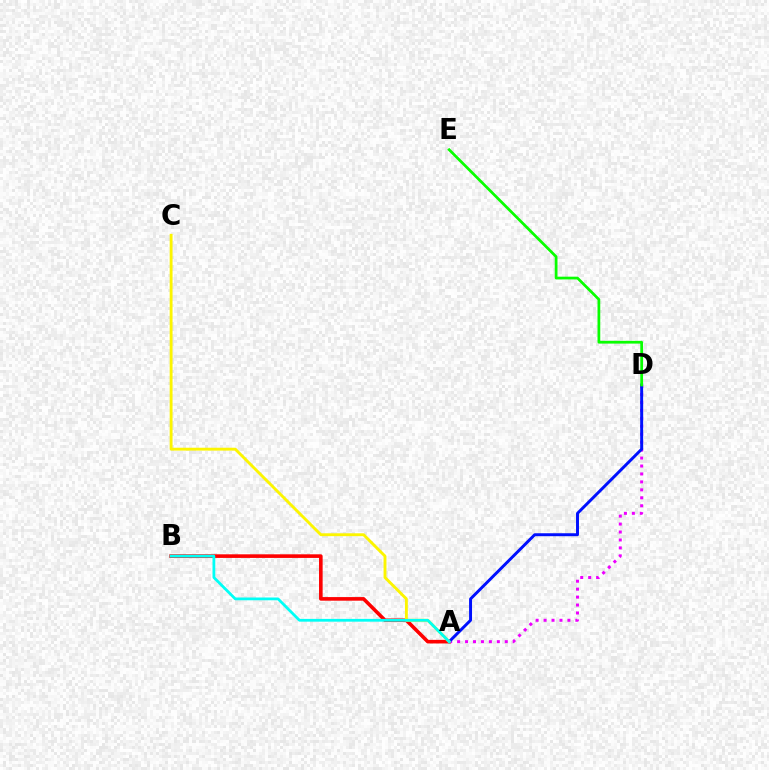{('A', 'B'): [{'color': '#ff0000', 'line_style': 'solid', 'thickness': 2.59}, {'color': '#00fff6', 'line_style': 'solid', 'thickness': 2.0}], ('A', 'D'): [{'color': '#ee00ff', 'line_style': 'dotted', 'thickness': 2.16}, {'color': '#0010ff', 'line_style': 'solid', 'thickness': 2.12}], ('D', 'E'): [{'color': '#08ff00', 'line_style': 'solid', 'thickness': 1.98}], ('A', 'C'): [{'color': '#fcf500', 'line_style': 'solid', 'thickness': 2.07}]}